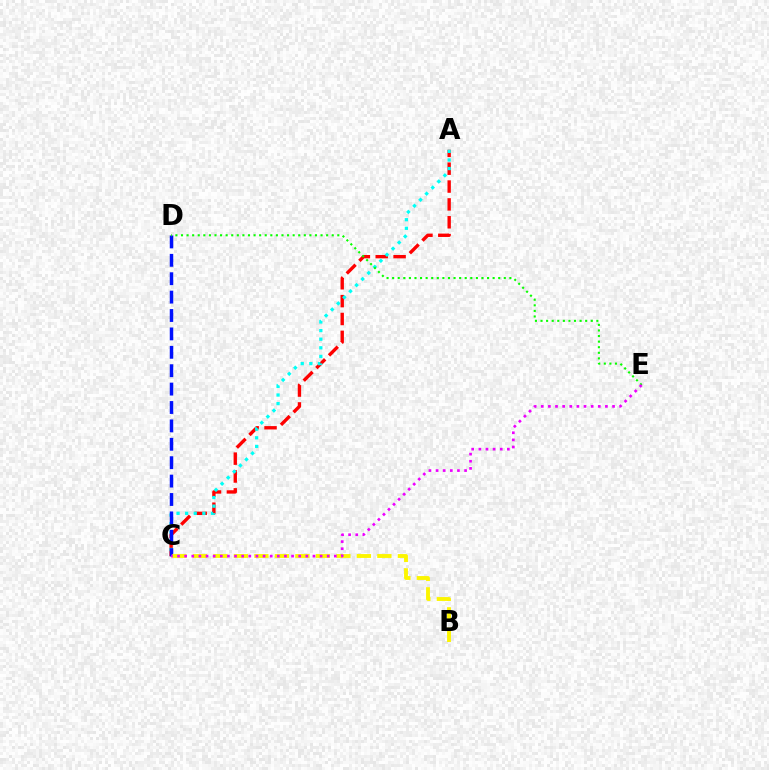{('A', 'C'): [{'color': '#ff0000', 'line_style': 'dashed', 'thickness': 2.43}, {'color': '#00fff6', 'line_style': 'dotted', 'thickness': 2.34}], ('C', 'D'): [{'color': '#0010ff', 'line_style': 'dashed', 'thickness': 2.5}], ('D', 'E'): [{'color': '#08ff00', 'line_style': 'dotted', 'thickness': 1.52}], ('B', 'C'): [{'color': '#fcf500', 'line_style': 'dashed', 'thickness': 2.78}], ('C', 'E'): [{'color': '#ee00ff', 'line_style': 'dotted', 'thickness': 1.94}]}